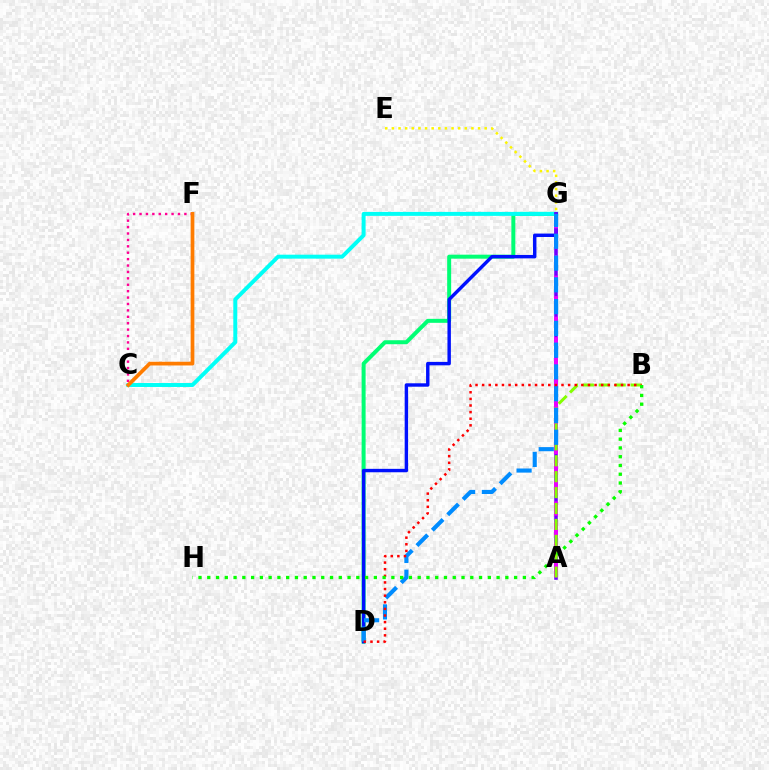{('D', 'G'): [{'color': '#00ff74', 'line_style': 'solid', 'thickness': 2.87}, {'color': '#0010ff', 'line_style': 'solid', 'thickness': 2.47}, {'color': '#008cff', 'line_style': 'dashed', 'thickness': 2.96}], ('C', 'F'): [{'color': '#ff0094', 'line_style': 'dotted', 'thickness': 1.74}, {'color': '#ff7c00', 'line_style': 'solid', 'thickness': 2.68}], ('C', 'G'): [{'color': '#00fff6', 'line_style': 'solid', 'thickness': 2.84}], ('A', 'G'): [{'color': '#7200ff', 'line_style': 'solid', 'thickness': 2.57}, {'color': '#ee00ff', 'line_style': 'dashed', 'thickness': 2.79}], ('A', 'B'): [{'color': '#84ff00', 'line_style': 'dashed', 'thickness': 2.16}], ('B', 'D'): [{'color': '#ff0000', 'line_style': 'dotted', 'thickness': 1.8}], ('B', 'H'): [{'color': '#08ff00', 'line_style': 'dotted', 'thickness': 2.38}], ('E', 'G'): [{'color': '#fcf500', 'line_style': 'dotted', 'thickness': 1.8}]}